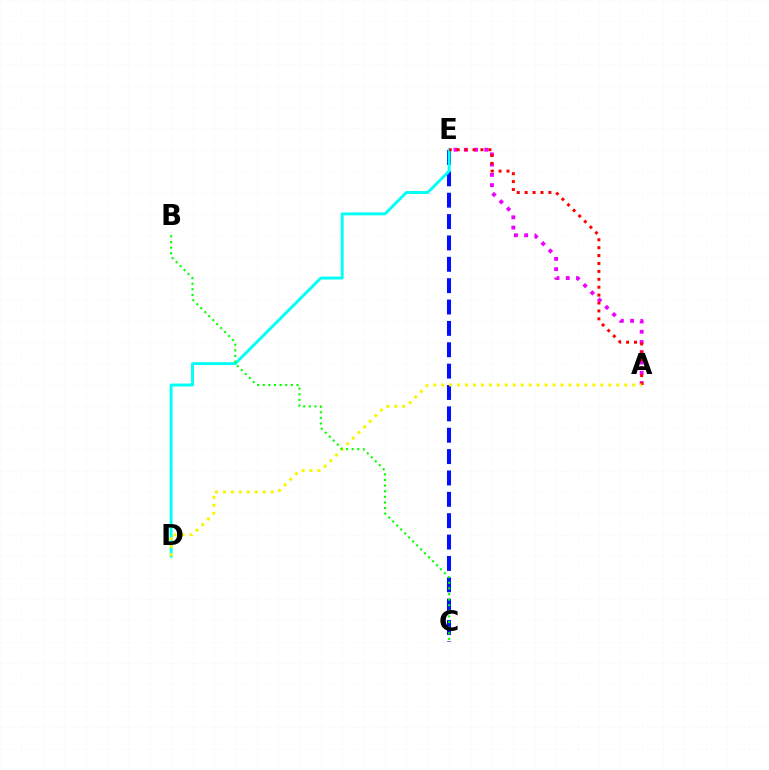{('A', 'E'): [{'color': '#ee00ff', 'line_style': 'dotted', 'thickness': 2.79}, {'color': '#ff0000', 'line_style': 'dotted', 'thickness': 2.15}], ('C', 'E'): [{'color': '#0010ff', 'line_style': 'dashed', 'thickness': 2.9}], ('D', 'E'): [{'color': '#00fff6', 'line_style': 'solid', 'thickness': 2.08}], ('A', 'D'): [{'color': '#fcf500', 'line_style': 'dotted', 'thickness': 2.16}], ('B', 'C'): [{'color': '#08ff00', 'line_style': 'dotted', 'thickness': 1.53}]}